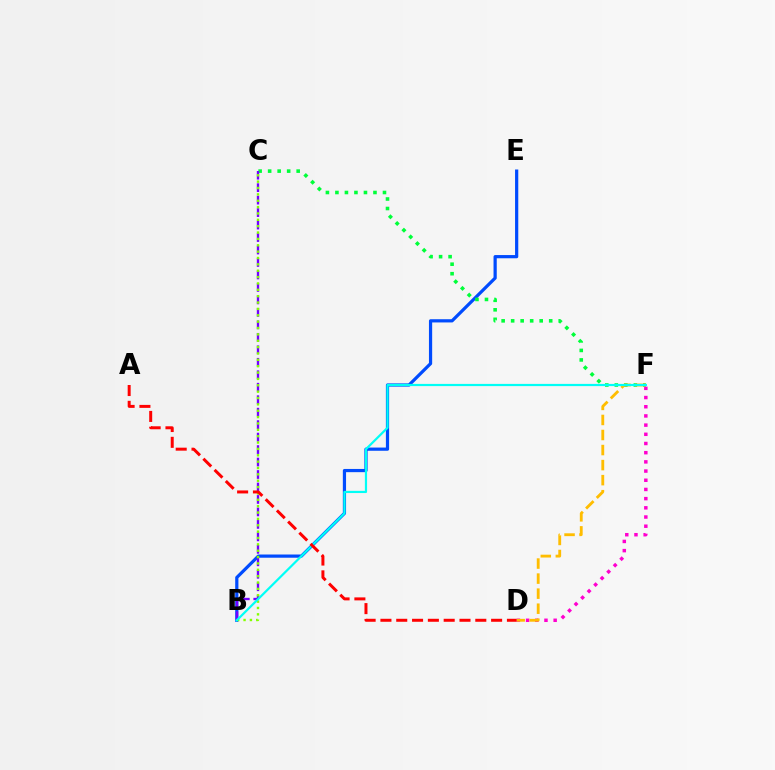{('B', 'E'): [{'color': '#004bff', 'line_style': 'solid', 'thickness': 2.31}], ('C', 'F'): [{'color': '#00ff39', 'line_style': 'dotted', 'thickness': 2.58}], ('D', 'F'): [{'color': '#ff00cf', 'line_style': 'dotted', 'thickness': 2.5}, {'color': '#ffbd00', 'line_style': 'dashed', 'thickness': 2.04}], ('B', 'C'): [{'color': '#7200ff', 'line_style': 'dashed', 'thickness': 1.69}, {'color': '#84ff00', 'line_style': 'dotted', 'thickness': 1.73}], ('B', 'F'): [{'color': '#00fff6', 'line_style': 'solid', 'thickness': 1.58}], ('A', 'D'): [{'color': '#ff0000', 'line_style': 'dashed', 'thickness': 2.15}]}